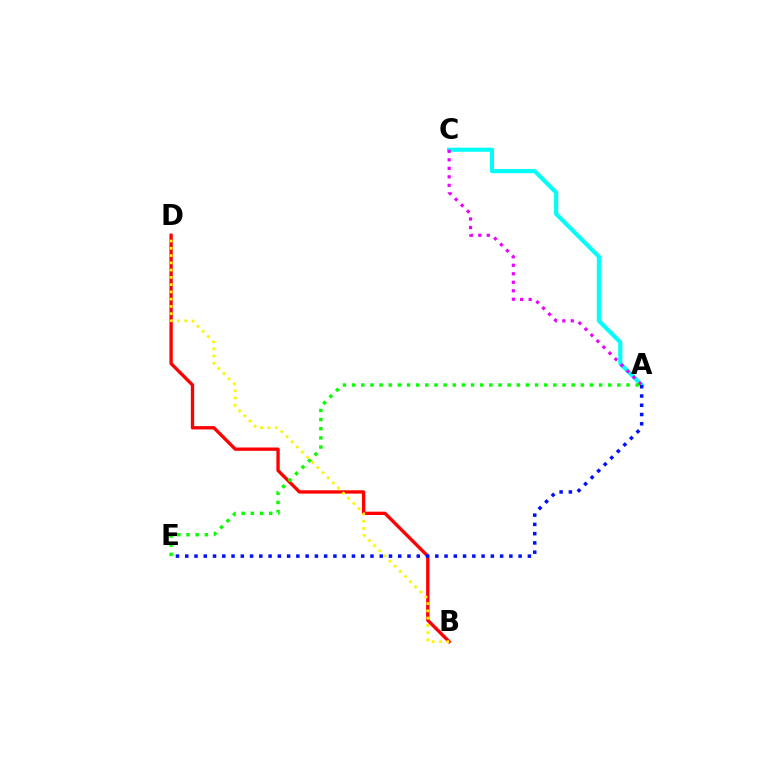{('B', 'D'): [{'color': '#ff0000', 'line_style': 'solid', 'thickness': 2.4}, {'color': '#fcf500', 'line_style': 'dotted', 'thickness': 1.97}], ('A', 'C'): [{'color': '#00fff6', 'line_style': 'solid', 'thickness': 2.97}, {'color': '#ee00ff', 'line_style': 'dotted', 'thickness': 2.31}], ('A', 'E'): [{'color': '#0010ff', 'line_style': 'dotted', 'thickness': 2.52}, {'color': '#08ff00', 'line_style': 'dotted', 'thickness': 2.48}]}